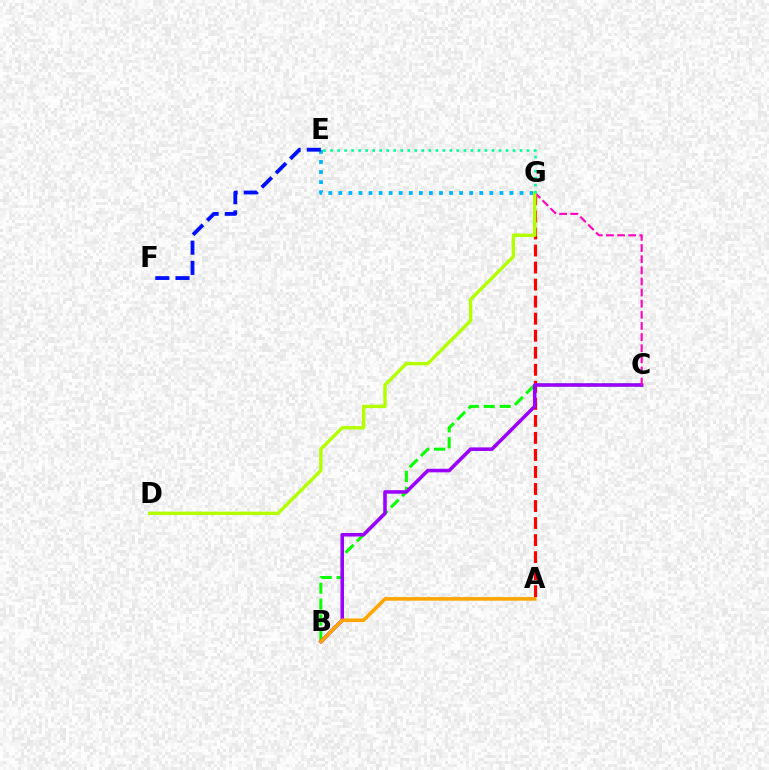{('A', 'G'): [{'color': '#ff0000', 'line_style': 'dashed', 'thickness': 2.31}], ('B', 'C'): [{'color': '#08ff00', 'line_style': 'dashed', 'thickness': 2.17}, {'color': '#9b00ff', 'line_style': 'solid', 'thickness': 2.56}], ('E', 'G'): [{'color': '#00b5ff', 'line_style': 'dotted', 'thickness': 2.74}, {'color': '#00ff9d', 'line_style': 'dotted', 'thickness': 1.91}], ('E', 'F'): [{'color': '#0010ff', 'line_style': 'dashed', 'thickness': 2.74}], ('C', 'G'): [{'color': '#ff00bd', 'line_style': 'dashed', 'thickness': 1.51}], ('A', 'B'): [{'color': '#ffa500', 'line_style': 'solid', 'thickness': 2.6}], ('D', 'G'): [{'color': '#b3ff00', 'line_style': 'solid', 'thickness': 2.45}]}